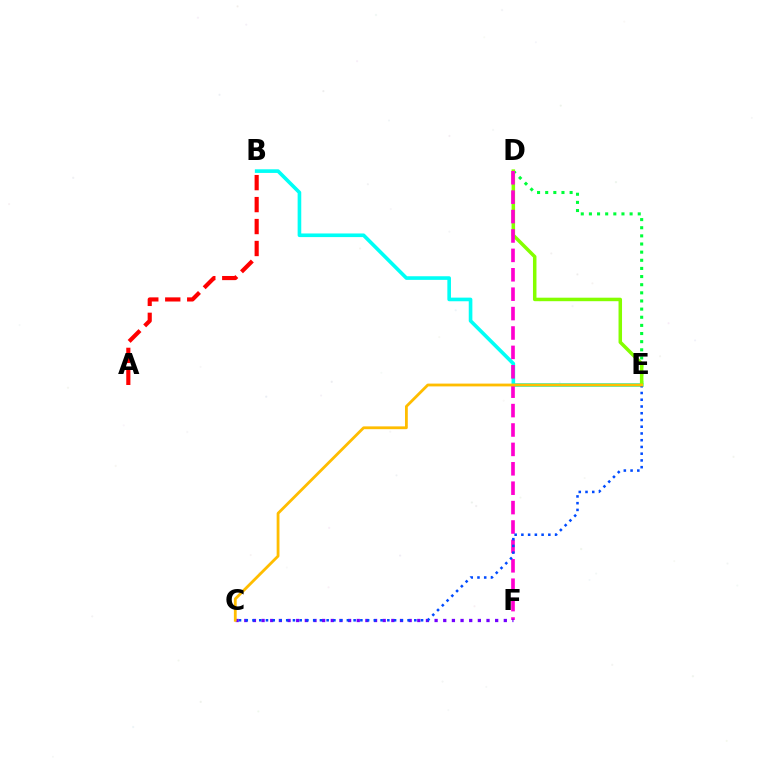{('A', 'B'): [{'color': '#ff0000', 'line_style': 'dashed', 'thickness': 2.98}], ('B', 'E'): [{'color': '#00fff6', 'line_style': 'solid', 'thickness': 2.61}], ('D', 'E'): [{'color': '#00ff39', 'line_style': 'dotted', 'thickness': 2.21}, {'color': '#84ff00', 'line_style': 'solid', 'thickness': 2.52}], ('D', 'F'): [{'color': '#ff00cf', 'line_style': 'dashed', 'thickness': 2.64}], ('C', 'F'): [{'color': '#7200ff', 'line_style': 'dotted', 'thickness': 2.35}], ('C', 'E'): [{'color': '#004bff', 'line_style': 'dotted', 'thickness': 1.83}, {'color': '#ffbd00', 'line_style': 'solid', 'thickness': 2.02}]}